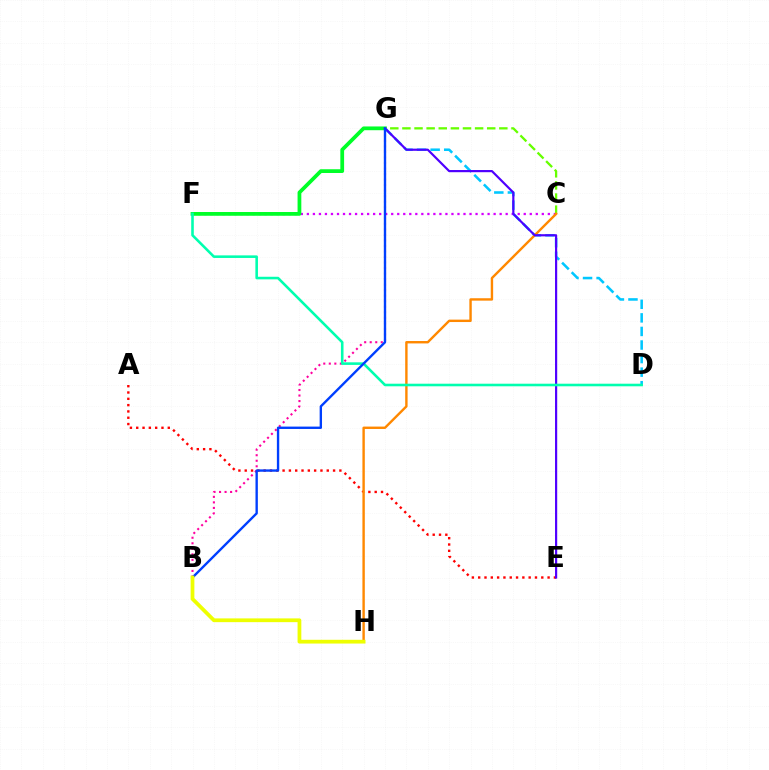{('C', 'F'): [{'color': '#d600ff', 'line_style': 'dotted', 'thickness': 1.64}], ('F', 'G'): [{'color': '#00ff27', 'line_style': 'solid', 'thickness': 2.7}], ('A', 'E'): [{'color': '#ff0000', 'line_style': 'dotted', 'thickness': 1.71}], ('D', 'G'): [{'color': '#00c7ff', 'line_style': 'dashed', 'thickness': 1.84}], ('C', 'G'): [{'color': '#66ff00', 'line_style': 'dashed', 'thickness': 1.65}], ('B', 'G'): [{'color': '#ff00a0', 'line_style': 'dotted', 'thickness': 1.5}, {'color': '#003fff', 'line_style': 'solid', 'thickness': 1.71}], ('C', 'H'): [{'color': '#ff8800', 'line_style': 'solid', 'thickness': 1.73}], ('E', 'G'): [{'color': '#4f00ff', 'line_style': 'solid', 'thickness': 1.57}], ('D', 'F'): [{'color': '#00ffaf', 'line_style': 'solid', 'thickness': 1.86}], ('B', 'H'): [{'color': '#eeff00', 'line_style': 'solid', 'thickness': 2.71}]}